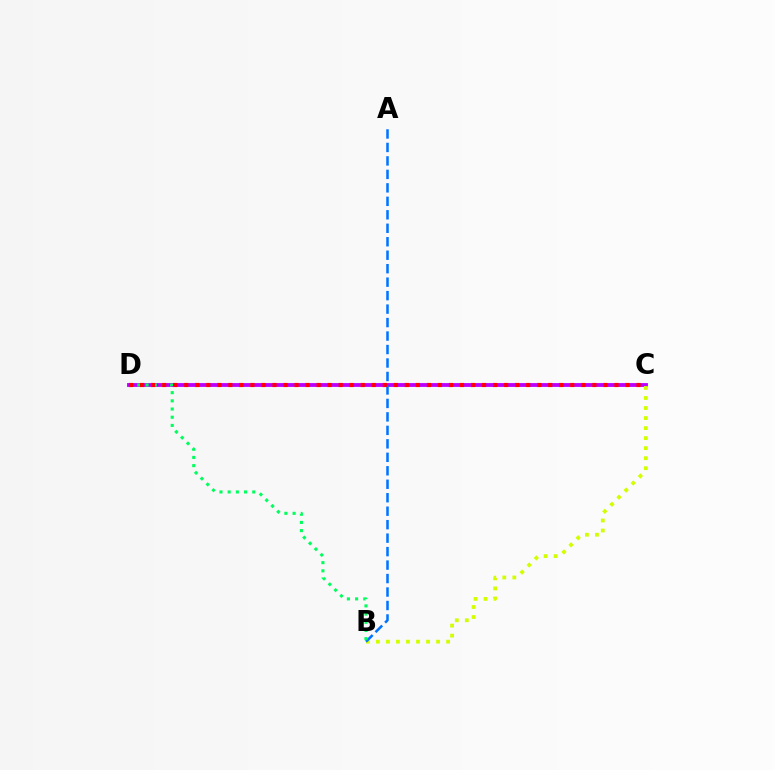{('C', 'D'): [{'color': '#b900ff', 'line_style': 'solid', 'thickness': 2.76}, {'color': '#ff0000', 'line_style': 'dotted', 'thickness': 3.0}], ('B', 'C'): [{'color': '#d1ff00', 'line_style': 'dotted', 'thickness': 2.72}], ('A', 'B'): [{'color': '#0074ff', 'line_style': 'dashed', 'thickness': 1.83}], ('B', 'D'): [{'color': '#00ff5c', 'line_style': 'dotted', 'thickness': 2.23}]}